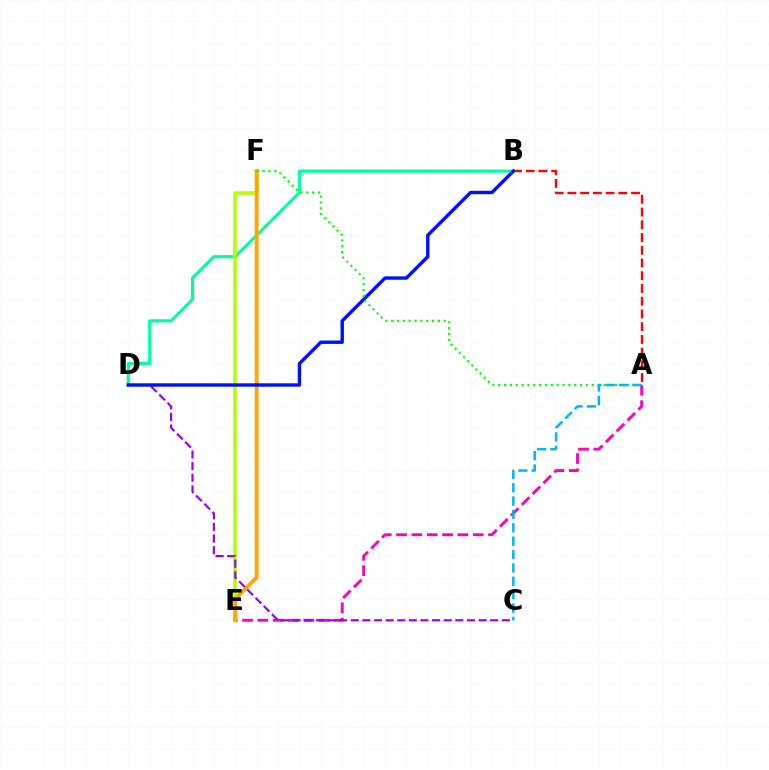{('A', 'B'): [{'color': '#ff0000', 'line_style': 'dashed', 'thickness': 1.73}], ('A', 'E'): [{'color': '#ff00bd', 'line_style': 'dashed', 'thickness': 2.08}], ('B', 'D'): [{'color': '#00ff9d', 'line_style': 'solid', 'thickness': 2.29}, {'color': '#0010ff', 'line_style': 'solid', 'thickness': 2.45}], ('E', 'F'): [{'color': '#b3ff00', 'line_style': 'solid', 'thickness': 2.59}, {'color': '#ffa500', 'line_style': 'solid', 'thickness': 2.78}], ('C', 'D'): [{'color': '#9b00ff', 'line_style': 'dashed', 'thickness': 1.58}], ('A', 'F'): [{'color': '#08ff00', 'line_style': 'dotted', 'thickness': 1.59}], ('A', 'C'): [{'color': '#00b5ff', 'line_style': 'dashed', 'thickness': 1.82}]}